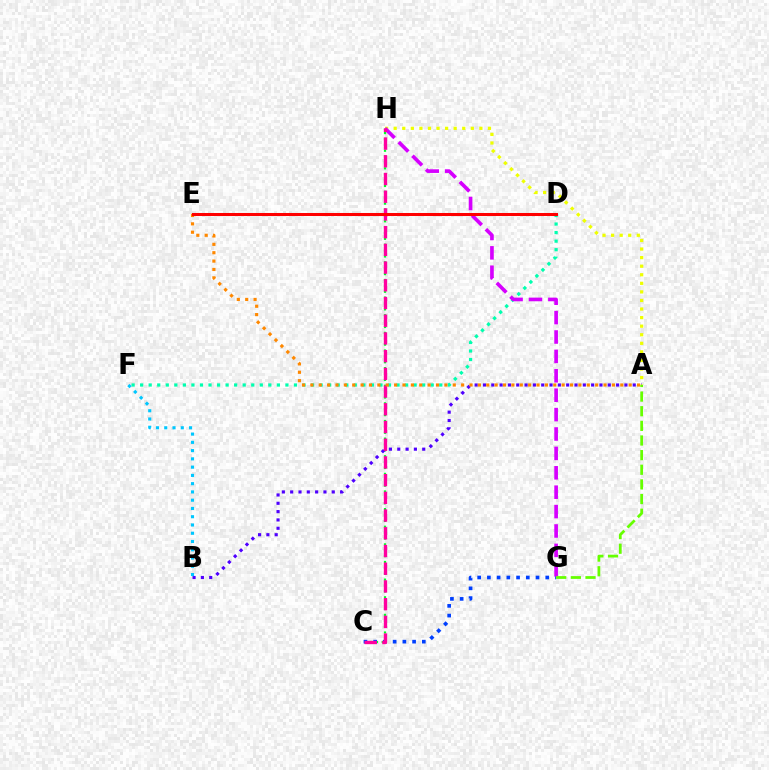{('C', 'H'): [{'color': '#00ff27', 'line_style': 'dotted', 'thickness': 1.6}, {'color': '#ff00a0', 'line_style': 'dashed', 'thickness': 2.41}], ('A', 'B'): [{'color': '#4f00ff', 'line_style': 'dotted', 'thickness': 2.26}], ('C', 'G'): [{'color': '#003fff', 'line_style': 'dotted', 'thickness': 2.64}], ('A', 'H'): [{'color': '#eeff00', 'line_style': 'dotted', 'thickness': 2.33}], ('D', 'F'): [{'color': '#00ffaf', 'line_style': 'dotted', 'thickness': 2.32}], ('G', 'H'): [{'color': '#d600ff', 'line_style': 'dashed', 'thickness': 2.64}], ('B', 'F'): [{'color': '#00c7ff', 'line_style': 'dotted', 'thickness': 2.25}], ('A', 'E'): [{'color': '#ff8800', 'line_style': 'dotted', 'thickness': 2.28}], ('A', 'G'): [{'color': '#66ff00', 'line_style': 'dashed', 'thickness': 1.99}], ('D', 'E'): [{'color': '#ff0000', 'line_style': 'solid', 'thickness': 2.18}]}